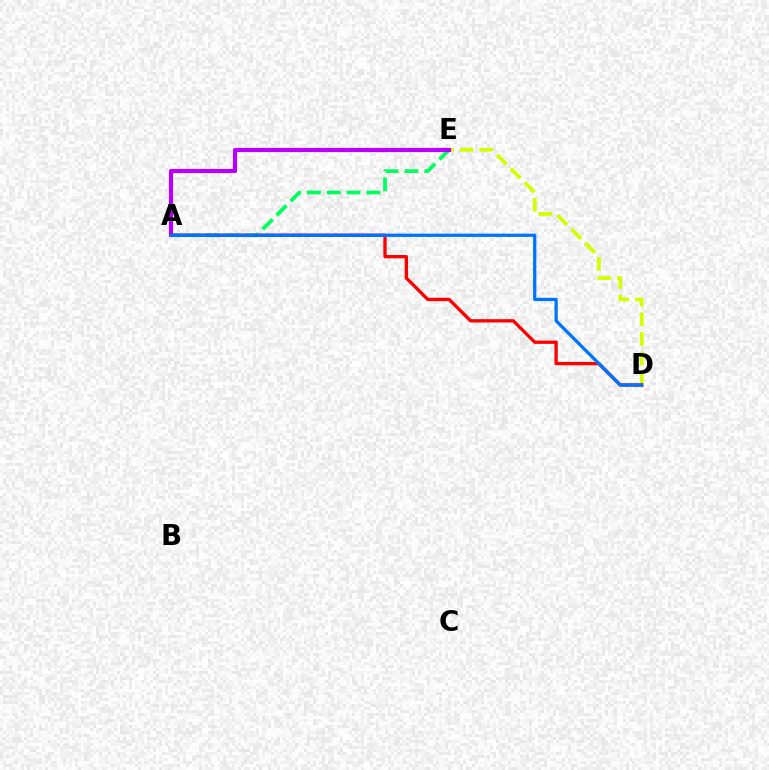{('D', 'E'): [{'color': '#d1ff00', 'line_style': 'dashed', 'thickness': 2.67}], ('A', 'E'): [{'color': '#00ff5c', 'line_style': 'dashed', 'thickness': 2.69}, {'color': '#b900ff', 'line_style': 'solid', 'thickness': 3.0}], ('A', 'D'): [{'color': '#ff0000', 'line_style': 'solid', 'thickness': 2.38}, {'color': '#0074ff', 'line_style': 'solid', 'thickness': 2.34}]}